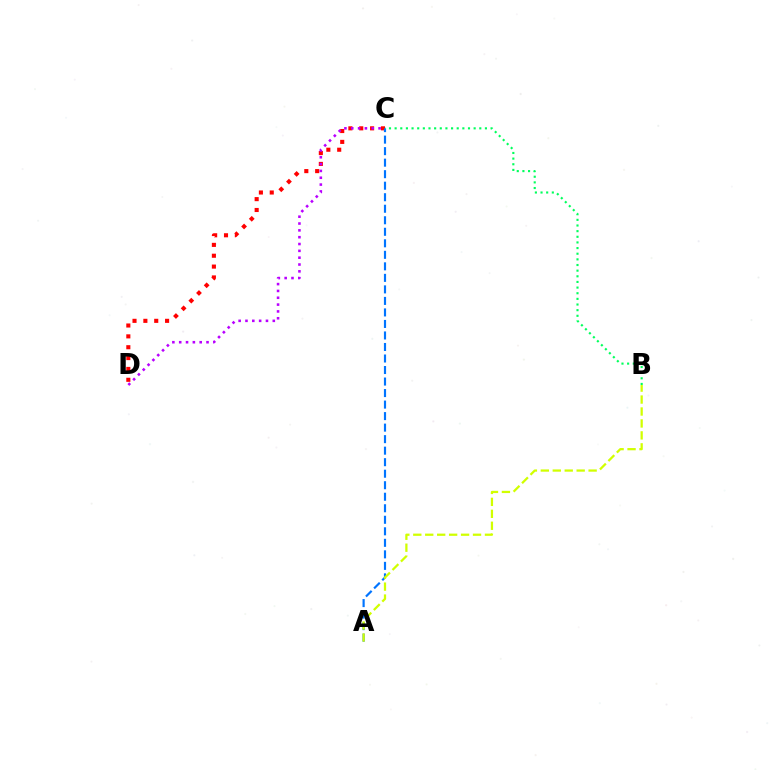{('C', 'D'): [{'color': '#ff0000', 'line_style': 'dotted', 'thickness': 2.95}, {'color': '#b900ff', 'line_style': 'dotted', 'thickness': 1.86}], ('A', 'C'): [{'color': '#0074ff', 'line_style': 'dashed', 'thickness': 1.56}], ('A', 'B'): [{'color': '#d1ff00', 'line_style': 'dashed', 'thickness': 1.62}], ('B', 'C'): [{'color': '#00ff5c', 'line_style': 'dotted', 'thickness': 1.53}]}